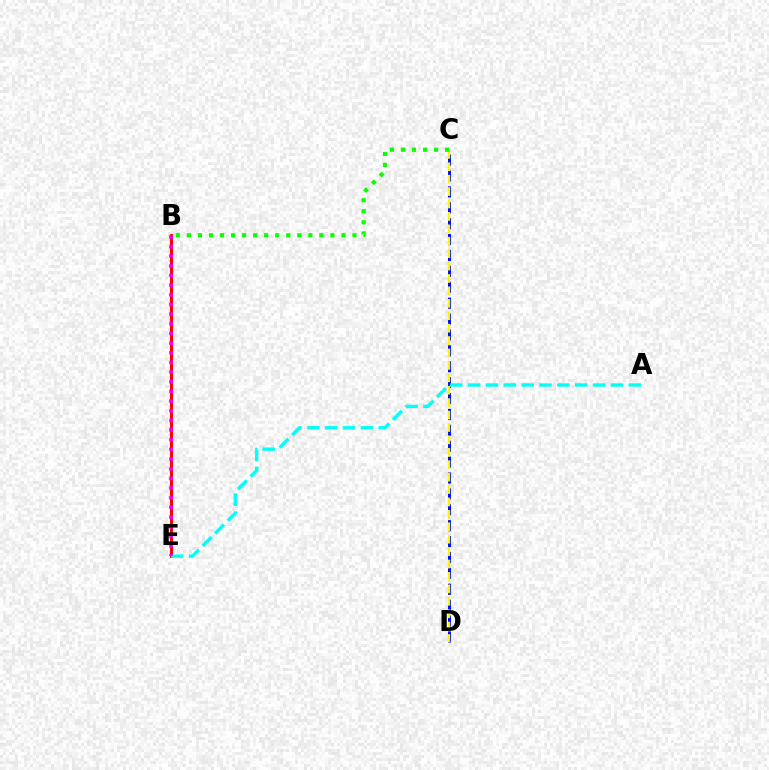{('C', 'D'): [{'color': '#0010ff', 'line_style': 'dashed', 'thickness': 2.16}, {'color': '#fcf500', 'line_style': 'dashed', 'thickness': 1.69}], ('B', 'E'): [{'color': '#ff0000', 'line_style': 'solid', 'thickness': 2.14}, {'color': '#ee00ff', 'line_style': 'dotted', 'thickness': 2.63}], ('A', 'E'): [{'color': '#00fff6', 'line_style': 'dashed', 'thickness': 2.42}], ('B', 'C'): [{'color': '#08ff00', 'line_style': 'dotted', 'thickness': 3.0}]}